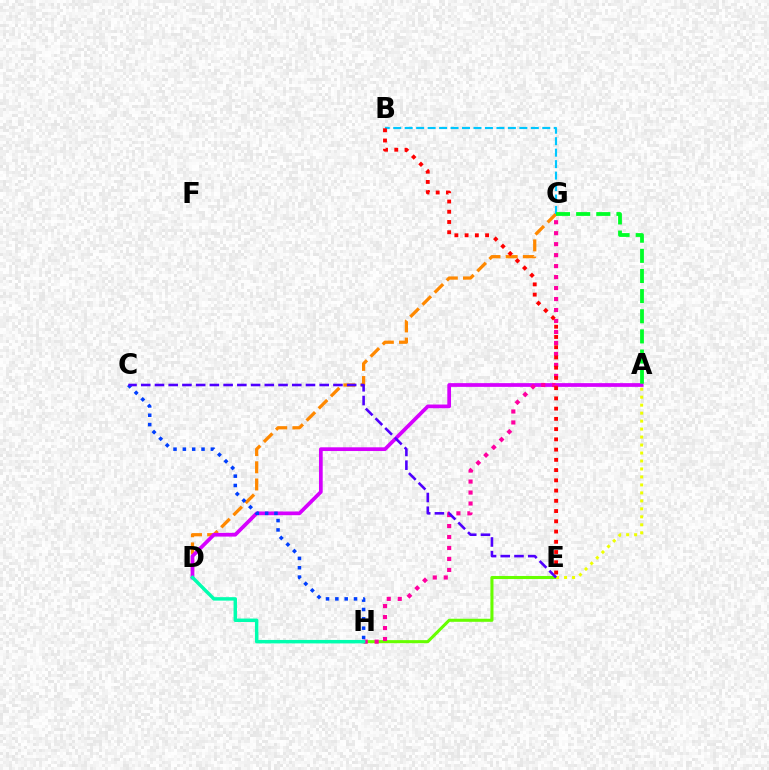{('E', 'H'): [{'color': '#66ff00', 'line_style': 'solid', 'thickness': 2.2}], ('D', 'G'): [{'color': '#ff8800', 'line_style': 'dashed', 'thickness': 2.33}], ('B', 'G'): [{'color': '#00c7ff', 'line_style': 'dashed', 'thickness': 1.56}], ('A', 'E'): [{'color': '#eeff00', 'line_style': 'dotted', 'thickness': 2.17}], ('A', 'D'): [{'color': '#d600ff', 'line_style': 'solid', 'thickness': 2.68}], ('C', 'H'): [{'color': '#003fff', 'line_style': 'dotted', 'thickness': 2.54}], ('G', 'H'): [{'color': '#ff00a0', 'line_style': 'dotted', 'thickness': 2.98}], ('C', 'E'): [{'color': '#4f00ff', 'line_style': 'dashed', 'thickness': 1.87}], ('D', 'H'): [{'color': '#00ffaf', 'line_style': 'solid', 'thickness': 2.48}], ('B', 'E'): [{'color': '#ff0000', 'line_style': 'dotted', 'thickness': 2.78}], ('A', 'G'): [{'color': '#00ff27', 'line_style': 'dashed', 'thickness': 2.74}]}